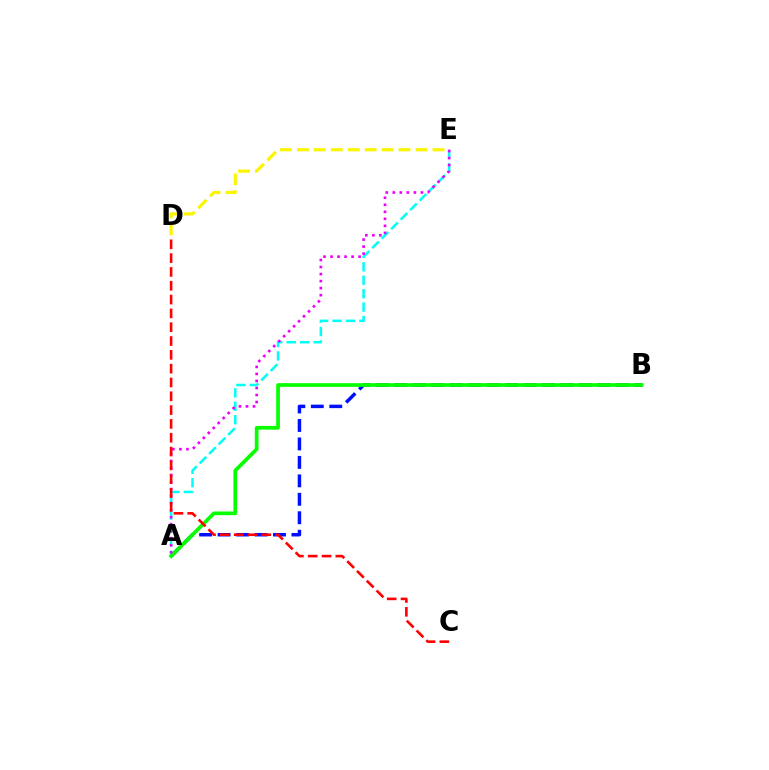{('A', 'B'): [{'color': '#0010ff', 'line_style': 'dashed', 'thickness': 2.51}, {'color': '#08ff00', 'line_style': 'solid', 'thickness': 2.66}], ('A', 'E'): [{'color': '#00fff6', 'line_style': 'dashed', 'thickness': 1.83}, {'color': '#ee00ff', 'line_style': 'dotted', 'thickness': 1.91}], ('C', 'D'): [{'color': '#ff0000', 'line_style': 'dashed', 'thickness': 1.88}], ('D', 'E'): [{'color': '#fcf500', 'line_style': 'dashed', 'thickness': 2.3}]}